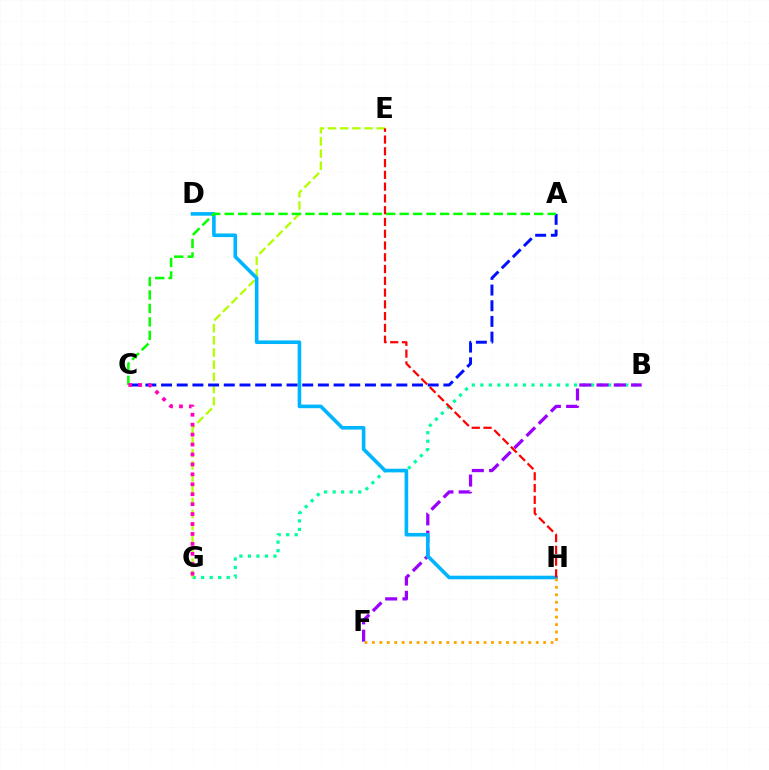{('B', 'G'): [{'color': '#00ff9d', 'line_style': 'dotted', 'thickness': 2.32}], ('B', 'F'): [{'color': '#9b00ff', 'line_style': 'dashed', 'thickness': 2.35}], ('E', 'G'): [{'color': '#b3ff00', 'line_style': 'dashed', 'thickness': 1.65}], ('D', 'H'): [{'color': '#00b5ff', 'line_style': 'solid', 'thickness': 2.6}], ('A', 'C'): [{'color': '#0010ff', 'line_style': 'dashed', 'thickness': 2.13}, {'color': '#08ff00', 'line_style': 'dashed', 'thickness': 1.83}], ('E', 'H'): [{'color': '#ff0000', 'line_style': 'dashed', 'thickness': 1.6}], ('C', 'G'): [{'color': '#ff00bd', 'line_style': 'dotted', 'thickness': 2.7}], ('F', 'H'): [{'color': '#ffa500', 'line_style': 'dotted', 'thickness': 2.02}]}